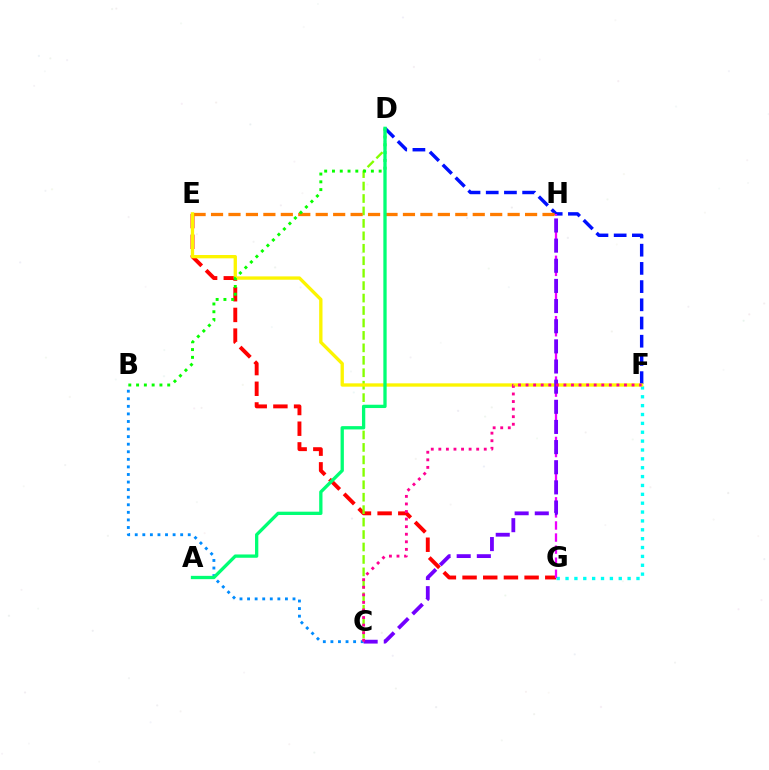{('F', 'G'): [{'color': '#00fff6', 'line_style': 'dotted', 'thickness': 2.41}], ('D', 'F'): [{'color': '#0010ff', 'line_style': 'dashed', 'thickness': 2.47}], ('E', 'G'): [{'color': '#ff0000', 'line_style': 'dashed', 'thickness': 2.81}], ('G', 'H'): [{'color': '#ee00ff', 'line_style': 'dashed', 'thickness': 1.64}], ('C', 'D'): [{'color': '#84ff00', 'line_style': 'dashed', 'thickness': 1.69}], ('E', 'H'): [{'color': '#ff7c00', 'line_style': 'dashed', 'thickness': 2.37}], ('E', 'F'): [{'color': '#fcf500', 'line_style': 'solid', 'thickness': 2.4}], ('B', 'D'): [{'color': '#08ff00', 'line_style': 'dotted', 'thickness': 2.11}], ('B', 'C'): [{'color': '#008cff', 'line_style': 'dotted', 'thickness': 2.06}], ('C', 'H'): [{'color': '#7200ff', 'line_style': 'dashed', 'thickness': 2.74}], ('C', 'F'): [{'color': '#ff0094', 'line_style': 'dotted', 'thickness': 2.06}], ('A', 'D'): [{'color': '#00ff74', 'line_style': 'solid', 'thickness': 2.38}]}